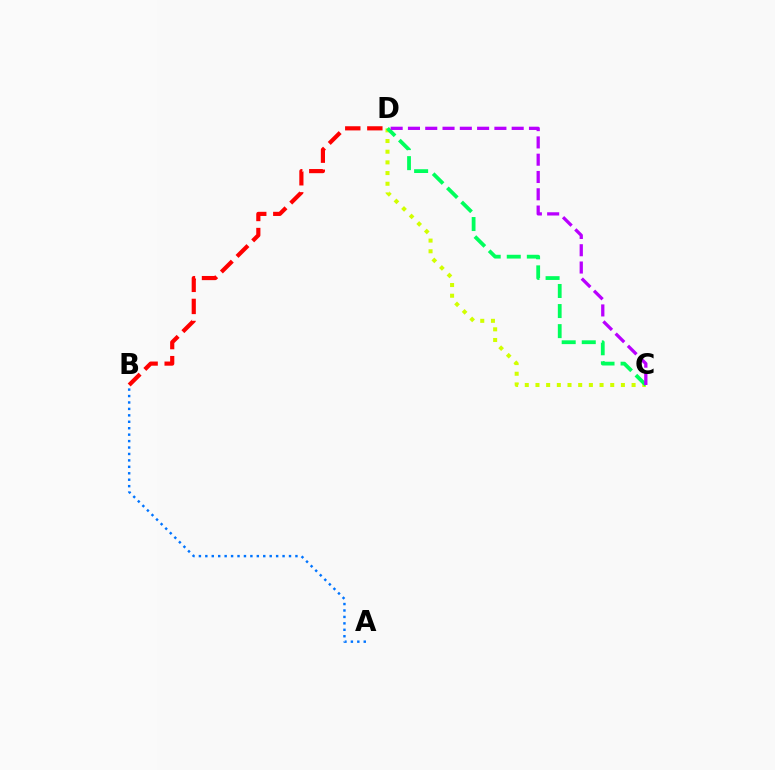{('C', 'D'): [{'color': '#d1ff00', 'line_style': 'dotted', 'thickness': 2.9}, {'color': '#00ff5c', 'line_style': 'dashed', 'thickness': 2.73}, {'color': '#b900ff', 'line_style': 'dashed', 'thickness': 2.35}], ('A', 'B'): [{'color': '#0074ff', 'line_style': 'dotted', 'thickness': 1.75}], ('B', 'D'): [{'color': '#ff0000', 'line_style': 'dashed', 'thickness': 3.0}]}